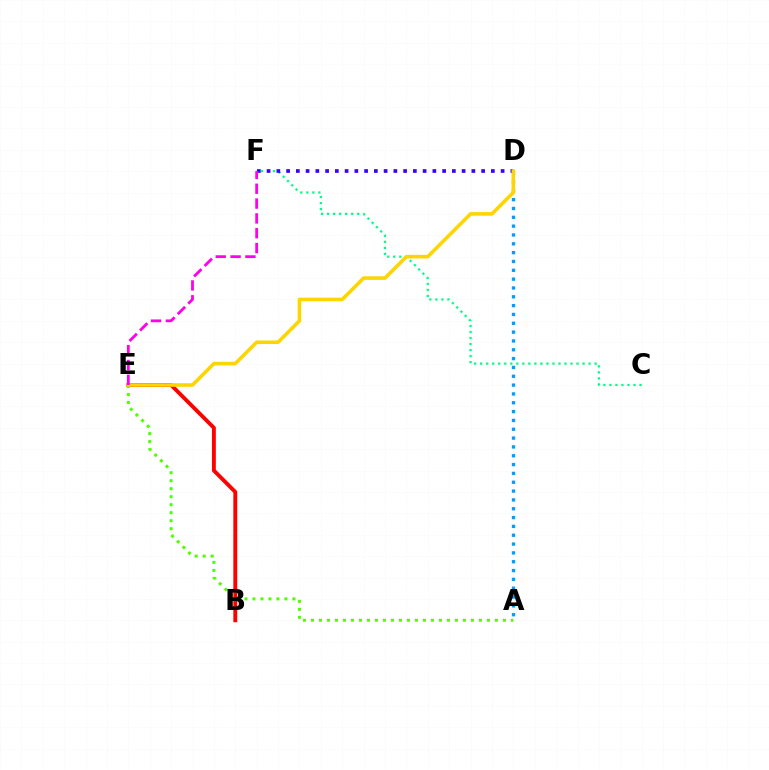{('C', 'F'): [{'color': '#00ff86', 'line_style': 'dotted', 'thickness': 1.64}], ('D', 'F'): [{'color': '#3700ff', 'line_style': 'dotted', 'thickness': 2.65}], ('A', 'D'): [{'color': '#009eff', 'line_style': 'dotted', 'thickness': 2.4}], ('B', 'E'): [{'color': '#ff0000', 'line_style': 'solid', 'thickness': 2.79}], ('A', 'E'): [{'color': '#4fff00', 'line_style': 'dotted', 'thickness': 2.17}], ('D', 'E'): [{'color': '#ffd500', 'line_style': 'solid', 'thickness': 2.57}], ('E', 'F'): [{'color': '#ff00ed', 'line_style': 'dashed', 'thickness': 2.02}]}